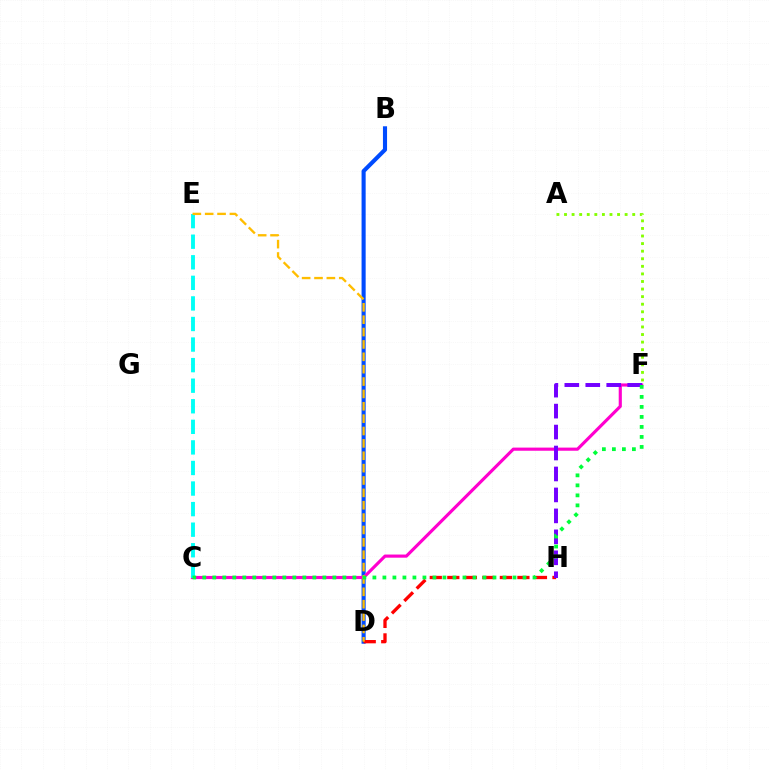{('B', 'D'): [{'color': '#004bff', 'line_style': 'solid', 'thickness': 2.95}], ('D', 'H'): [{'color': '#ff0000', 'line_style': 'dashed', 'thickness': 2.38}], ('A', 'F'): [{'color': '#84ff00', 'line_style': 'dotted', 'thickness': 2.06}], ('C', 'F'): [{'color': '#ff00cf', 'line_style': 'solid', 'thickness': 2.26}, {'color': '#00ff39', 'line_style': 'dotted', 'thickness': 2.72}], ('C', 'E'): [{'color': '#00fff6', 'line_style': 'dashed', 'thickness': 2.79}], ('F', 'H'): [{'color': '#7200ff', 'line_style': 'dashed', 'thickness': 2.85}], ('D', 'E'): [{'color': '#ffbd00', 'line_style': 'dashed', 'thickness': 1.68}]}